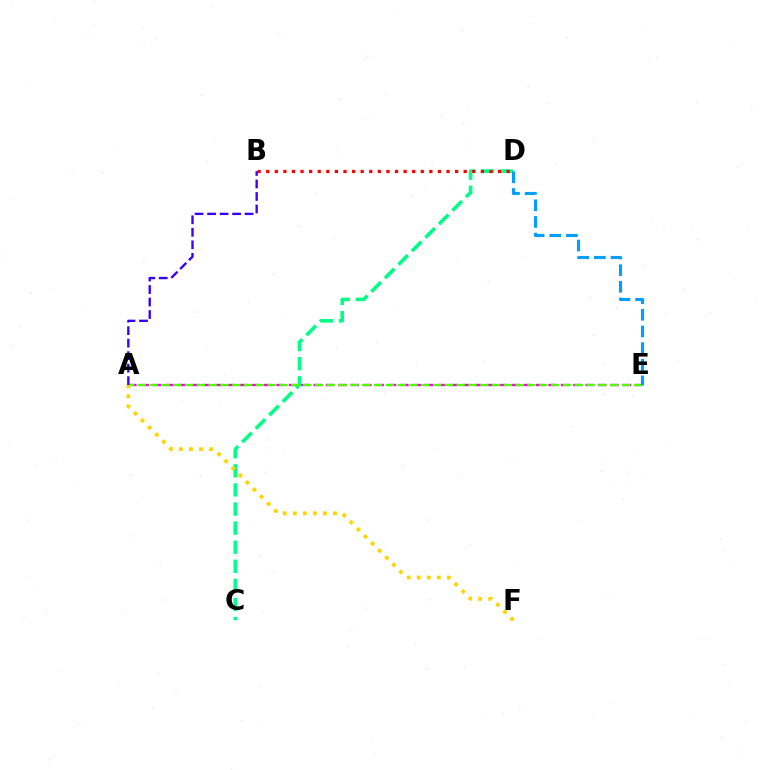{('C', 'D'): [{'color': '#00ff86', 'line_style': 'dashed', 'thickness': 2.59}], ('A', 'E'): [{'color': '#ff00ed', 'line_style': 'dashed', 'thickness': 1.68}, {'color': '#4fff00', 'line_style': 'dashed', 'thickness': 1.6}], ('B', 'D'): [{'color': '#ff0000', 'line_style': 'dotted', 'thickness': 2.33}], ('A', 'B'): [{'color': '#3700ff', 'line_style': 'dashed', 'thickness': 1.7}], ('A', 'F'): [{'color': '#ffd500', 'line_style': 'dotted', 'thickness': 2.73}], ('D', 'E'): [{'color': '#009eff', 'line_style': 'dashed', 'thickness': 2.26}]}